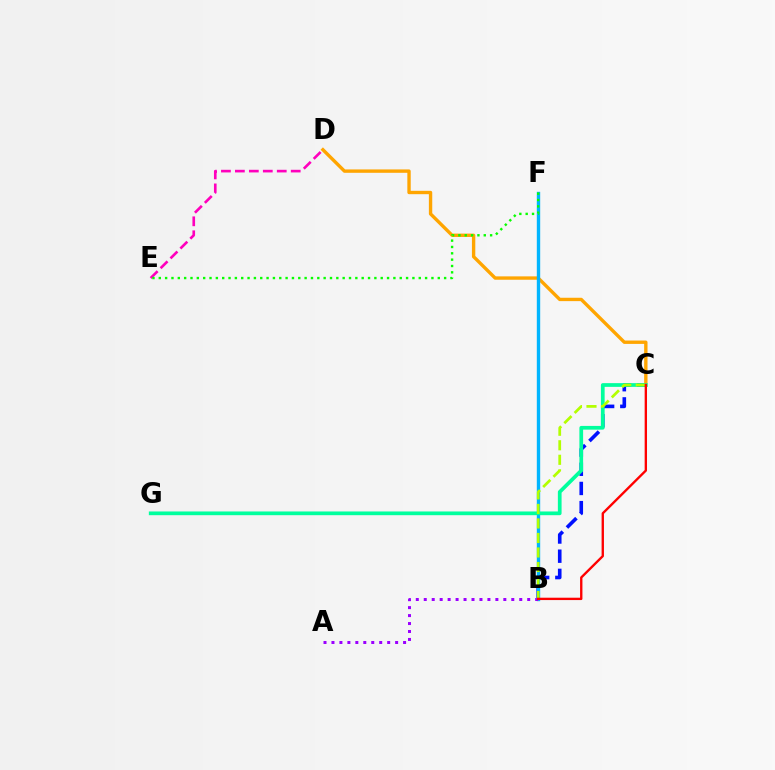{('C', 'D'): [{'color': '#ffa500', 'line_style': 'solid', 'thickness': 2.43}], ('D', 'E'): [{'color': '#ff00bd', 'line_style': 'dashed', 'thickness': 1.9}], ('B', 'C'): [{'color': '#0010ff', 'line_style': 'dashed', 'thickness': 2.6}, {'color': '#b3ff00', 'line_style': 'dashed', 'thickness': 1.97}, {'color': '#ff0000', 'line_style': 'solid', 'thickness': 1.7}], ('B', 'F'): [{'color': '#00b5ff', 'line_style': 'solid', 'thickness': 2.43}], ('A', 'B'): [{'color': '#9b00ff', 'line_style': 'dotted', 'thickness': 2.16}], ('C', 'G'): [{'color': '#00ff9d', 'line_style': 'solid', 'thickness': 2.68}], ('E', 'F'): [{'color': '#08ff00', 'line_style': 'dotted', 'thickness': 1.72}]}